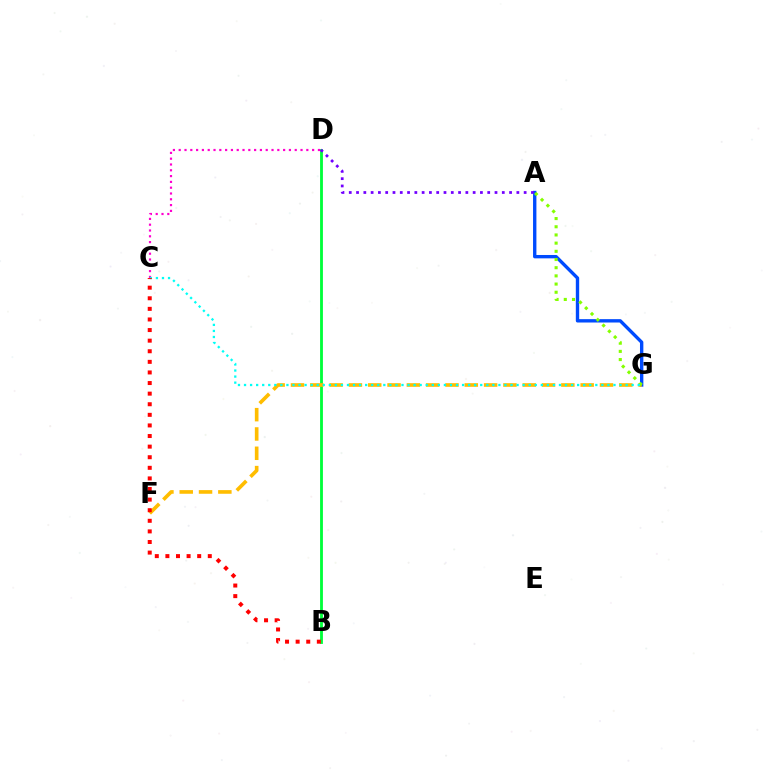{('B', 'D'): [{'color': '#00ff39', 'line_style': 'solid', 'thickness': 2.04}], ('A', 'G'): [{'color': '#004bff', 'line_style': 'solid', 'thickness': 2.42}, {'color': '#84ff00', 'line_style': 'dotted', 'thickness': 2.22}], ('C', 'D'): [{'color': '#ff00cf', 'line_style': 'dotted', 'thickness': 1.58}], ('F', 'G'): [{'color': '#ffbd00', 'line_style': 'dashed', 'thickness': 2.62}], ('A', 'D'): [{'color': '#7200ff', 'line_style': 'dotted', 'thickness': 1.98}], ('C', 'G'): [{'color': '#00fff6', 'line_style': 'dotted', 'thickness': 1.65}], ('B', 'C'): [{'color': '#ff0000', 'line_style': 'dotted', 'thickness': 2.88}]}